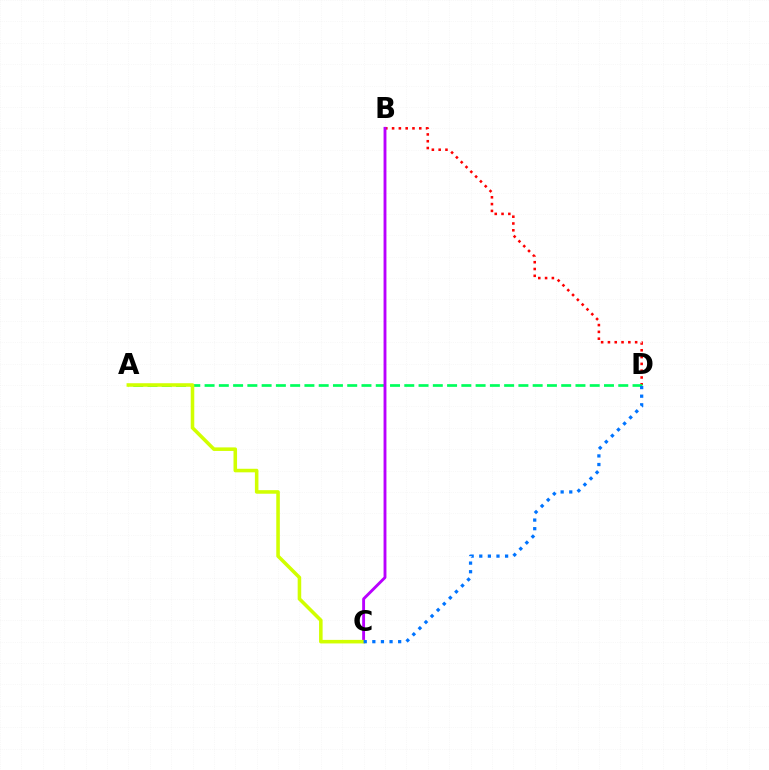{('B', 'D'): [{'color': '#ff0000', 'line_style': 'dotted', 'thickness': 1.85}], ('A', 'D'): [{'color': '#00ff5c', 'line_style': 'dashed', 'thickness': 1.94}], ('B', 'C'): [{'color': '#b900ff', 'line_style': 'solid', 'thickness': 2.07}], ('A', 'C'): [{'color': '#d1ff00', 'line_style': 'solid', 'thickness': 2.56}], ('C', 'D'): [{'color': '#0074ff', 'line_style': 'dotted', 'thickness': 2.34}]}